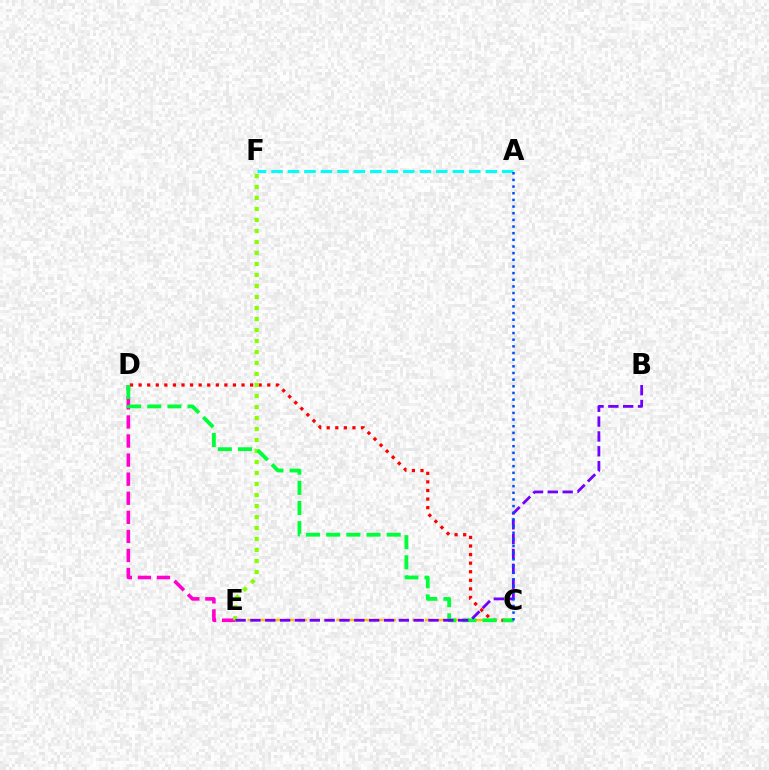{('D', 'E'): [{'color': '#ff00cf', 'line_style': 'dashed', 'thickness': 2.59}], ('C', 'E'): [{'color': '#ffbd00', 'line_style': 'dashed', 'thickness': 1.72}], ('C', 'D'): [{'color': '#ff0000', 'line_style': 'dotted', 'thickness': 2.33}, {'color': '#00ff39', 'line_style': 'dashed', 'thickness': 2.74}], ('E', 'F'): [{'color': '#84ff00', 'line_style': 'dotted', 'thickness': 2.99}], ('B', 'E'): [{'color': '#7200ff', 'line_style': 'dashed', 'thickness': 2.02}], ('A', 'F'): [{'color': '#00fff6', 'line_style': 'dashed', 'thickness': 2.24}], ('A', 'C'): [{'color': '#004bff', 'line_style': 'dotted', 'thickness': 1.81}]}